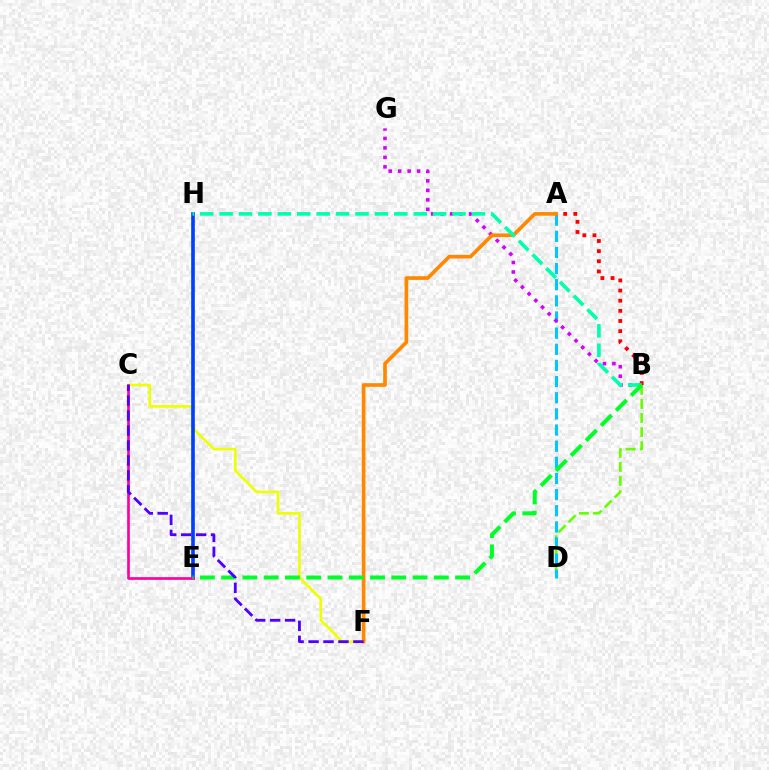{('C', 'F'): [{'color': '#eeff00', 'line_style': 'solid', 'thickness': 1.92}, {'color': '#4f00ff', 'line_style': 'dashed', 'thickness': 2.03}], ('B', 'D'): [{'color': '#66ff00', 'line_style': 'dashed', 'thickness': 1.91}], ('A', 'D'): [{'color': '#00c7ff', 'line_style': 'dashed', 'thickness': 2.19}], ('E', 'H'): [{'color': '#003fff', 'line_style': 'solid', 'thickness': 2.62}], ('A', 'B'): [{'color': '#ff0000', 'line_style': 'dotted', 'thickness': 2.75}], ('B', 'G'): [{'color': '#d600ff', 'line_style': 'dotted', 'thickness': 2.57}], ('C', 'E'): [{'color': '#ff00a0', 'line_style': 'solid', 'thickness': 1.93}], ('A', 'F'): [{'color': '#ff8800', 'line_style': 'solid', 'thickness': 2.64}], ('B', 'H'): [{'color': '#00ffaf', 'line_style': 'dashed', 'thickness': 2.64}], ('B', 'E'): [{'color': '#00ff27', 'line_style': 'dashed', 'thickness': 2.89}]}